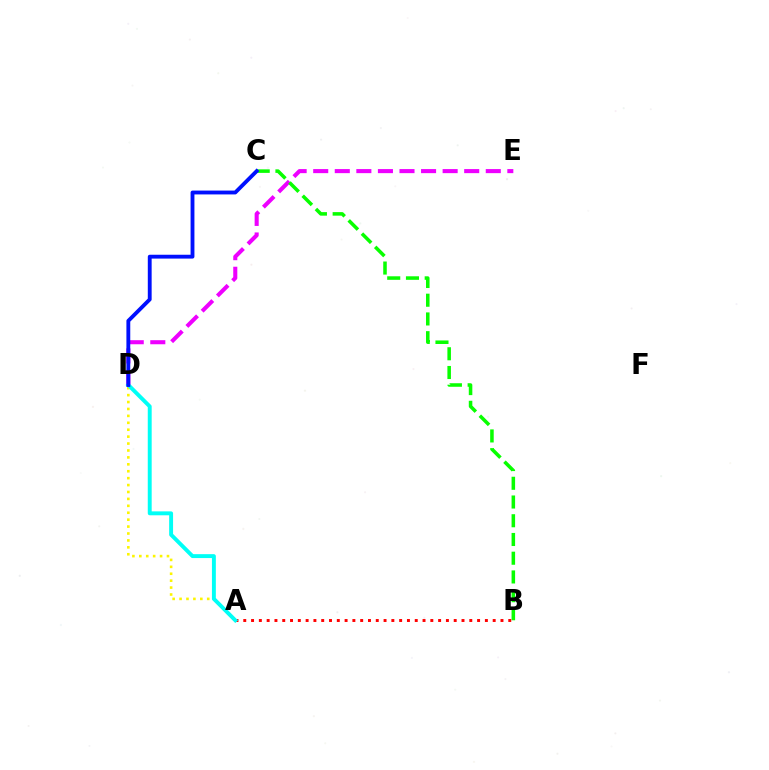{('D', 'E'): [{'color': '#ee00ff', 'line_style': 'dashed', 'thickness': 2.93}], ('B', 'C'): [{'color': '#08ff00', 'line_style': 'dashed', 'thickness': 2.55}], ('A', 'B'): [{'color': '#ff0000', 'line_style': 'dotted', 'thickness': 2.12}], ('A', 'D'): [{'color': '#fcf500', 'line_style': 'dotted', 'thickness': 1.88}, {'color': '#00fff6', 'line_style': 'solid', 'thickness': 2.82}], ('C', 'D'): [{'color': '#0010ff', 'line_style': 'solid', 'thickness': 2.77}]}